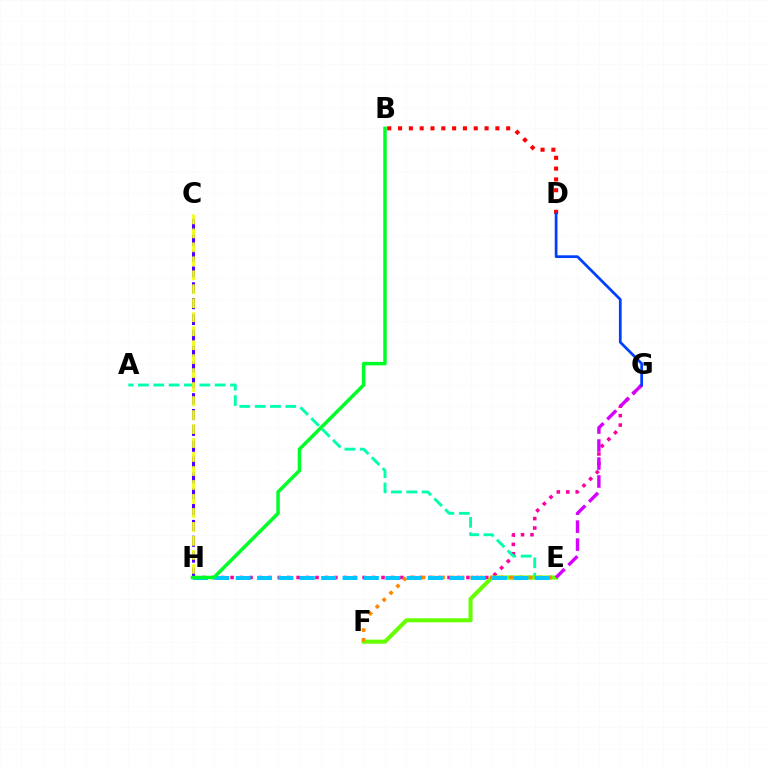{('B', 'D'): [{'color': '#ff0000', 'line_style': 'dotted', 'thickness': 2.94}], ('G', 'H'): [{'color': '#ff00a0', 'line_style': 'dotted', 'thickness': 2.56}], ('C', 'H'): [{'color': '#4f00ff', 'line_style': 'dashed', 'thickness': 2.15}, {'color': '#eeff00', 'line_style': 'dashed', 'thickness': 1.9}], ('A', 'E'): [{'color': '#00ffaf', 'line_style': 'dashed', 'thickness': 2.09}], ('E', 'F'): [{'color': '#66ff00', 'line_style': 'solid', 'thickness': 2.92}, {'color': '#ff8800', 'line_style': 'dotted', 'thickness': 2.64}], ('E', 'H'): [{'color': '#00c7ff', 'line_style': 'dashed', 'thickness': 2.9}], ('E', 'G'): [{'color': '#d600ff', 'line_style': 'dashed', 'thickness': 2.44}], ('D', 'G'): [{'color': '#003fff', 'line_style': 'solid', 'thickness': 1.97}], ('B', 'H'): [{'color': '#00ff27', 'line_style': 'solid', 'thickness': 2.51}]}